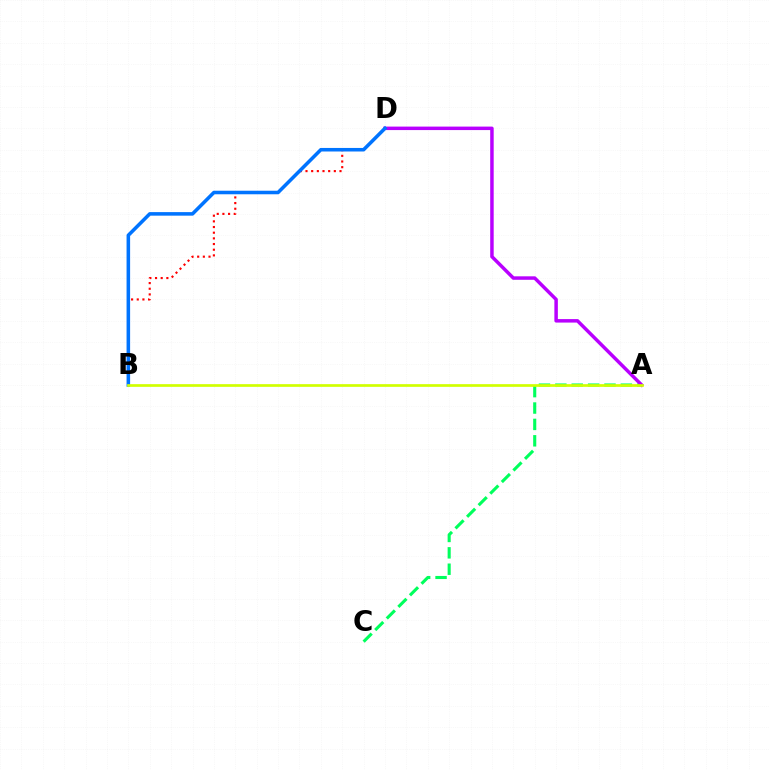{('A', 'C'): [{'color': '#00ff5c', 'line_style': 'dashed', 'thickness': 2.23}], ('A', 'D'): [{'color': '#b900ff', 'line_style': 'solid', 'thickness': 2.5}], ('B', 'D'): [{'color': '#ff0000', 'line_style': 'dotted', 'thickness': 1.54}, {'color': '#0074ff', 'line_style': 'solid', 'thickness': 2.55}], ('A', 'B'): [{'color': '#d1ff00', 'line_style': 'solid', 'thickness': 1.94}]}